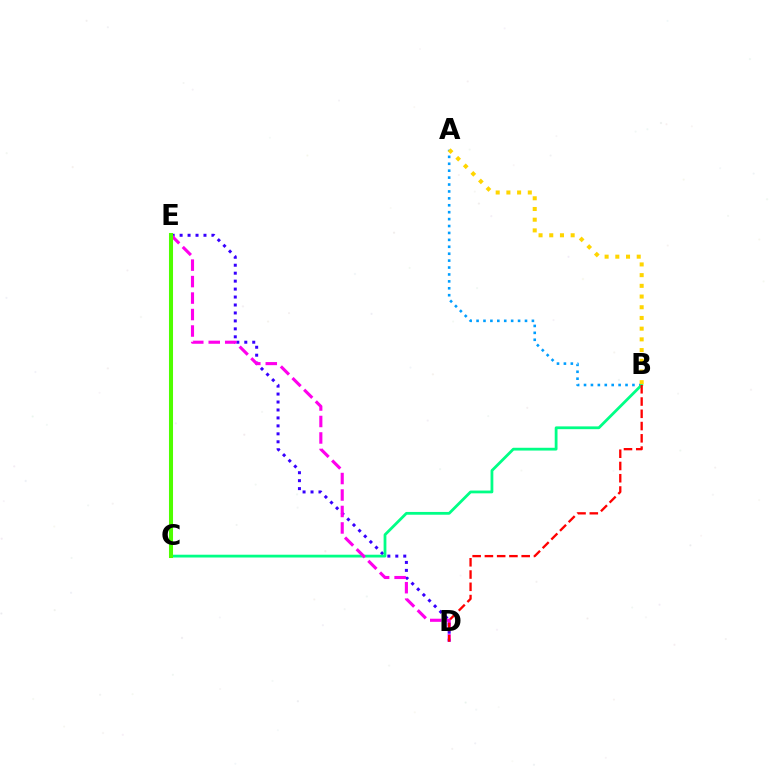{('A', 'B'): [{'color': '#009eff', 'line_style': 'dotted', 'thickness': 1.88}, {'color': '#ffd500', 'line_style': 'dotted', 'thickness': 2.91}], ('D', 'E'): [{'color': '#3700ff', 'line_style': 'dotted', 'thickness': 2.16}, {'color': '#ff00ed', 'line_style': 'dashed', 'thickness': 2.24}], ('B', 'C'): [{'color': '#00ff86', 'line_style': 'solid', 'thickness': 2.0}], ('B', 'D'): [{'color': '#ff0000', 'line_style': 'dashed', 'thickness': 1.67}], ('C', 'E'): [{'color': '#4fff00', 'line_style': 'solid', 'thickness': 2.91}]}